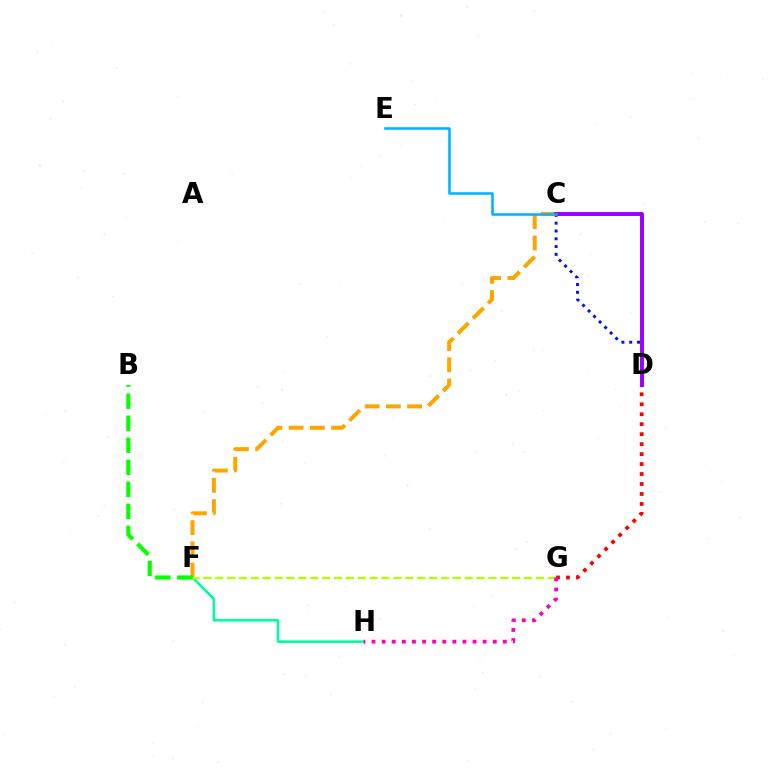{('F', 'H'): [{'color': '#00ff9d', 'line_style': 'solid', 'thickness': 1.85}], ('C', 'D'): [{'color': '#0010ff', 'line_style': 'dotted', 'thickness': 2.12}, {'color': '#9b00ff', 'line_style': 'solid', 'thickness': 2.85}], ('C', 'F'): [{'color': '#ffa500', 'line_style': 'dashed', 'thickness': 2.88}], ('D', 'G'): [{'color': '#ff0000', 'line_style': 'dotted', 'thickness': 2.71}], ('F', 'G'): [{'color': '#b3ff00', 'line_style': 'dashed', 'thickness': 1.61}], ('B', 'F'): [{'color': '#08ff00', 'line_style': 'dashed', 'thickness': 2.99}], ('C', 'E'): [{'color': '#00b5ff', 'line_style': 'solid', 'thickness': 1.85}], ('G', 'H'): [{'color': '#ff00bd', 'line_style': 'dotted', 'thickness': 2.74}]}